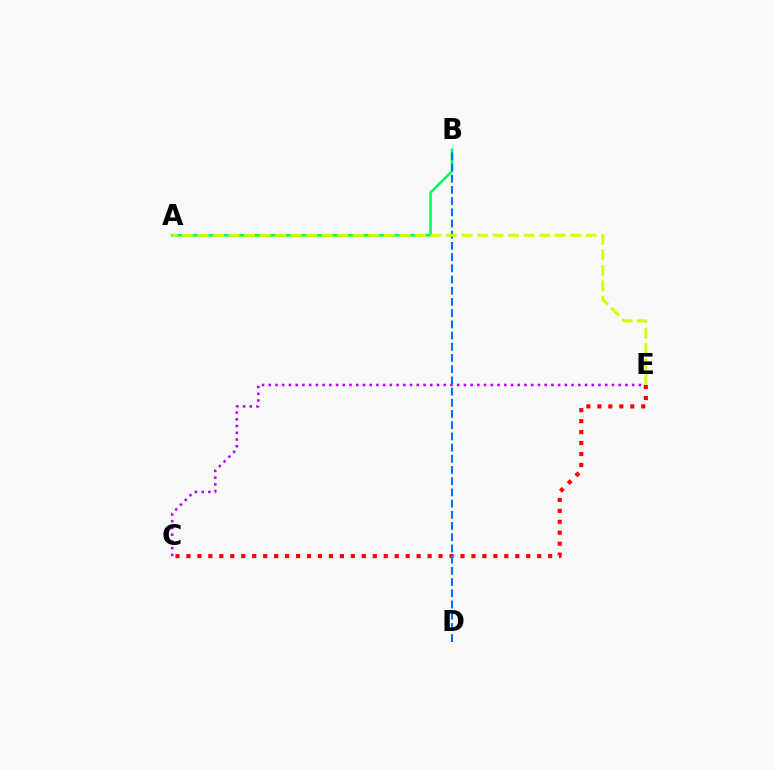{('A', 'B'): [{'color': '#00ff5c', 'line_style': 'solid', 'thickness': 1.9}], ('C', 'E'): [{'color': '#ff0000', 'line_style': 'dotted', 'thickness': 2.98}, {'color': '#b900ff', 'line_style': 'dotted', 'thickness': 1.83}], ('B', 'D'): [{'color': '#0074ff', 'line_style': 'dashed', 'thickness': 1.52}], ('A', 'E'): [{'color': '#d1ff00', 'line_style': 'dashed', 'thickness': 2.11}]}